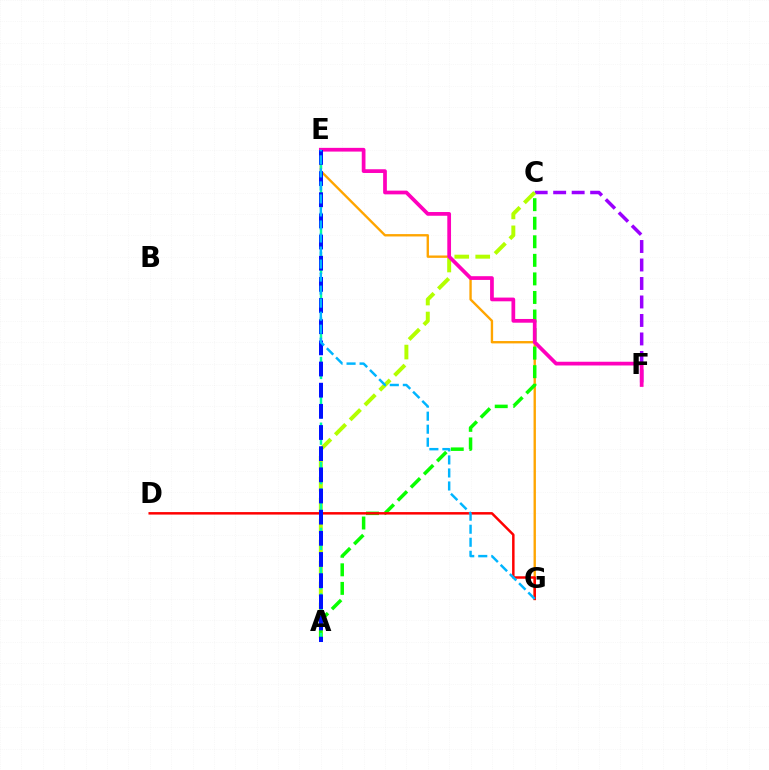{('E', 'G'): [{'color': '#ffa500', 'line_style': 'solid', 'thickness': 1.71}, {'color': '#00b5ff', 'line_style': 'dashed', 'thickness': 1.77}], ('C', 'F'): [{'color': '#9b00ff', 'line_style': 'dashed', 'thickness': 2.51}], ('A', 'C'): [{'color': '#b3ff00', 'line_style': 'dashed', 'thickness': 2.85}, {'color': '#08ff00', 'line_style': 'dashed', 'thickness': 2.52}], ('A', 'E'): [{'color': '#00ff9d', 'line_style': 'dashed', 'thickness': 1.79}, {'color': '#0010ff', 'line_style': 'dashed', 'thickness': 2.87}], ('D', 'G'): [{'color': '#ff0000', 'line_style': 'solid', 'thickness': 1.79}], ('E', 'F'): [{'color': '#ff00bd', 'line_style': 'solid', 'thickness': 2.69}]}